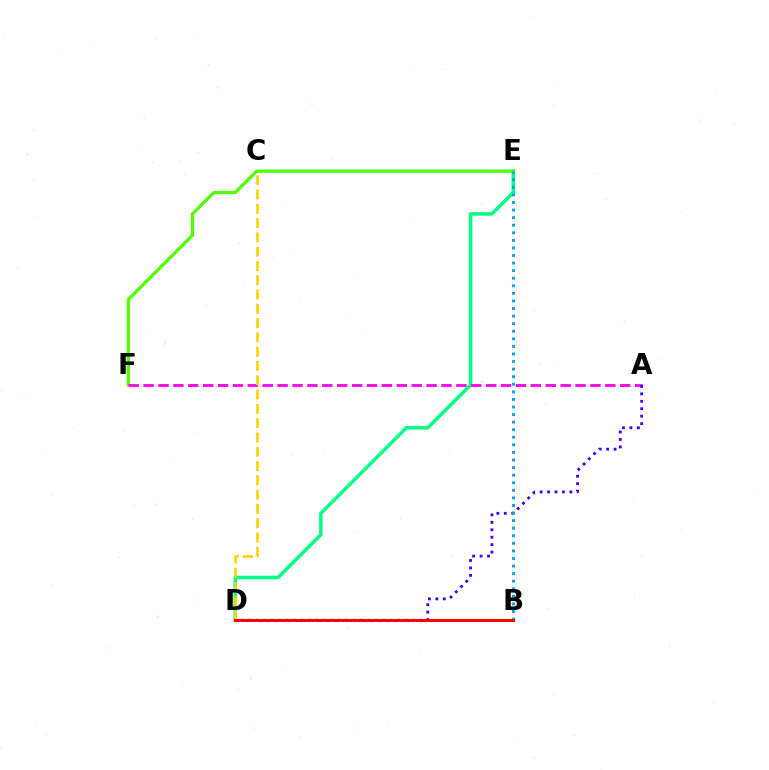{('D', 'E'): [{'color': '#00ff86', 'line_style': 'solid', 'thickness': 2.54}], ('E', 'F'): [{'color': '#4fff00', 'line_style': 'solid', 'thickness': 2.34}], ('A', 'F'): [{'color': '#ff00ed', 'line_style': 'dashed', 'thickness': 2.02}], ('A', 'D'): [{'color': '#3700ff', 'line_style': 'dotted', 'thickness': 2.02}], ('B', 'E'): [{'color': '#009eff', 'line_style': 'dotted', 'thickness': 2.06}], ('C', 'D'): [{'color': '#ffd500', 'line_style': 'dashed', 'thickness': 1.94}], ('B', 'D'): [{'color': '#ff0000', 'line_style': 'solid', 'thickness': 2.14}]}